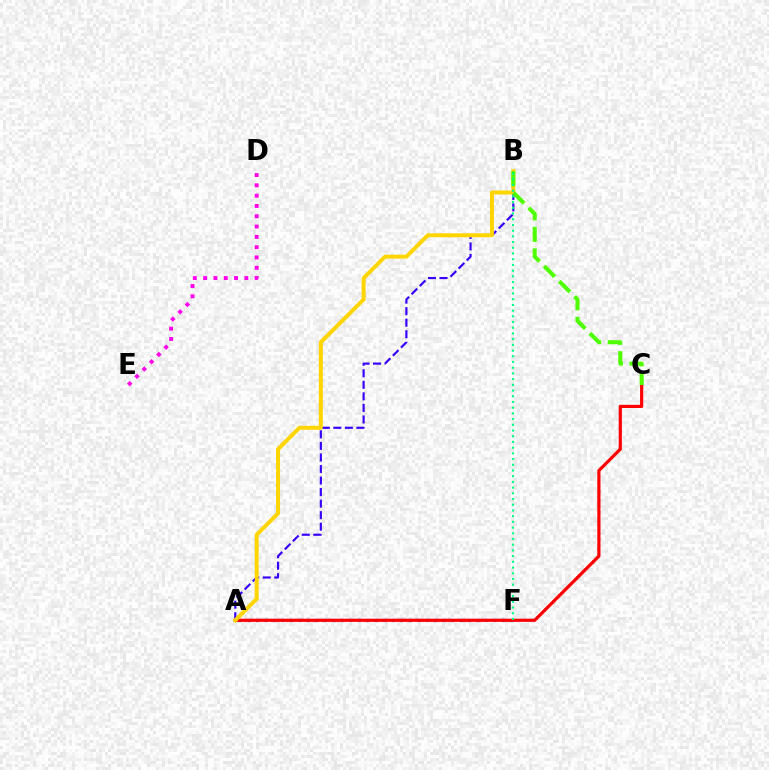{('A', 'F'): [{'color': '#009eff', 'line_style': 'dotted', 'thickness': 2.3}], ('A', 'C'): [{'color': '#ff0000', 'line_style': 'solid', 'thickness': 2.31}], ('A', 'B'): [{'color': '#3700ff', 'line_style': 'dashed', 'thickness': 1.57}, {'color': '#ffd500', 'line_style': 'solid', 'thickness': 2.85}], ('D', 'E'): [{'color': '#ff00ed', 'line_style': 'dotted', 'thickness': 2.8}], ('B', 'C'): [{'color': '#4fff00', 'line_style': 'dashed', 'thickness': 2.93}], ('B', 'F'): [{'color': '#00ff86', 'line_style': 'dotted', 'thickness': 1.55}]}